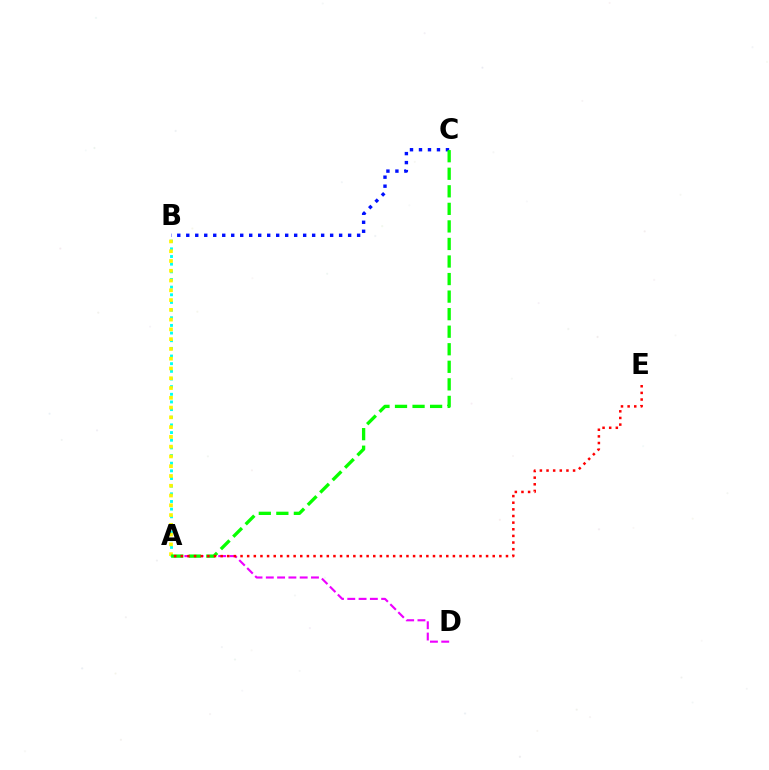{('A', 'D'): [{'color': '#ee00ff', 'line_style': 'dashed', 'thickness': 1.53}], ('A', 'B'): [{'color': '#00fff6', 'line_style': 'dotted', 'thickness': 2.08}, {'color': '#fcf500', 'line_style': 'dotted', 'thickness': 2.66}], ('B', 'C'): [{'color': '#0010ff', 'line_style': 'dotted', 'thickness': 2.44}], ('A', 'C'): [{'color': '#08ff00', 'line_style': 'dashed', 'thickness': 2.38}], ('A', 'E'): [{'color': '#ff0000', 'line_style': 'dotted', 'thickness': 1.8}]}